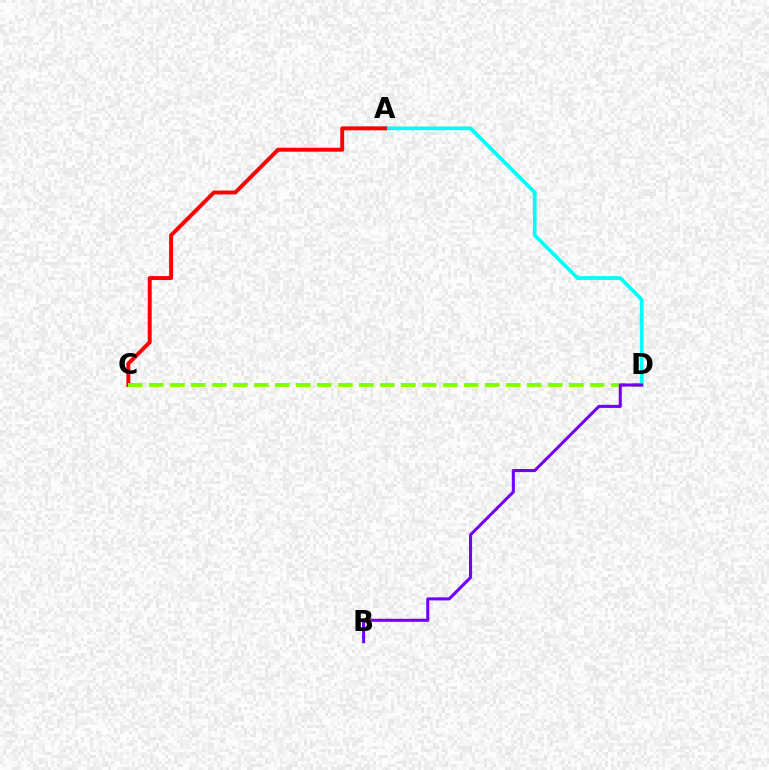{('A', 'D'): [{'color': '#00fff6', 'line_style': 'solid', 'thickness': 2.69}], ('A', 'C'): [{'color': '#ff0000', 'line_style': 'solid', 'thickness': 2.84}], ('C', 'D'): [{'color': '#84ff00', 'line_style': 'dashed', 'thickness': 2.85}], ('B', 'D'): [{'color': '#7200ff', 'line_style': 'solid', 'thickness': 2.21}]}